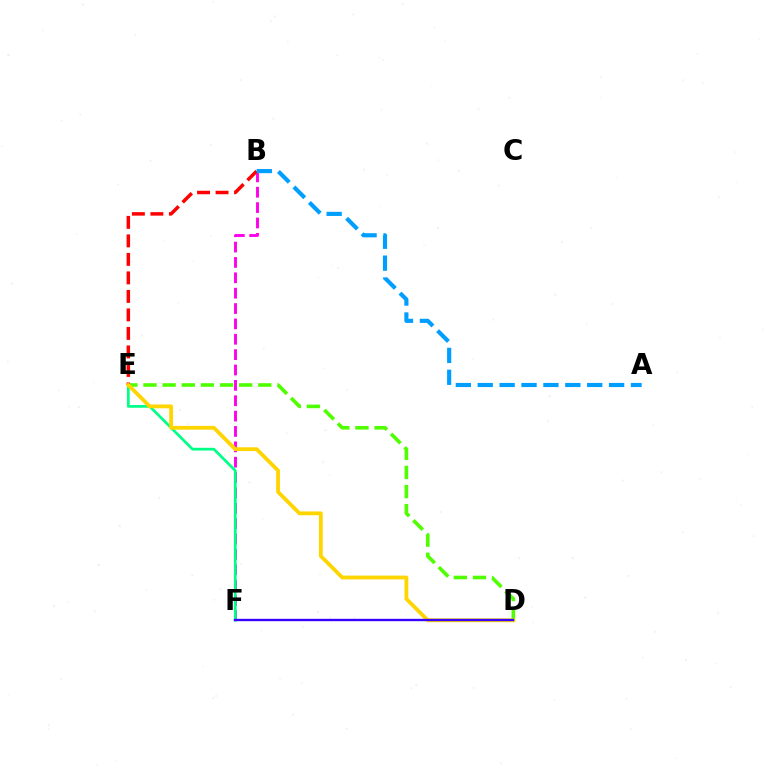{('D', 'E'): [{'color': '#4fff00', 'line_style': 'dashed', 'thickness': 2.6}, {'color': '#ffd500', 'line_style': 'solid', 'thickness': 2.74}], ('B', 'F'): [{'color': '#ff00ed', 'line_style': 'dashed', 'thickness': 2.09}], ('E', 'F'): [{'color': '#00ff86', 'line_style': 'solid', 'thickness': 1.96}], ('B', 'E'): [{'color': '#ff0000', 'line_style': 'dashed', 'thickness': 2.51}], ('A', 'B'): [{'color': '#009eff', 'line_style': 'dashed', 'thickness': 2.97}], ('D', 'F'): [{'color': '#3700ff', 'line_style': 'solid', 'thickness': 1.7}]}